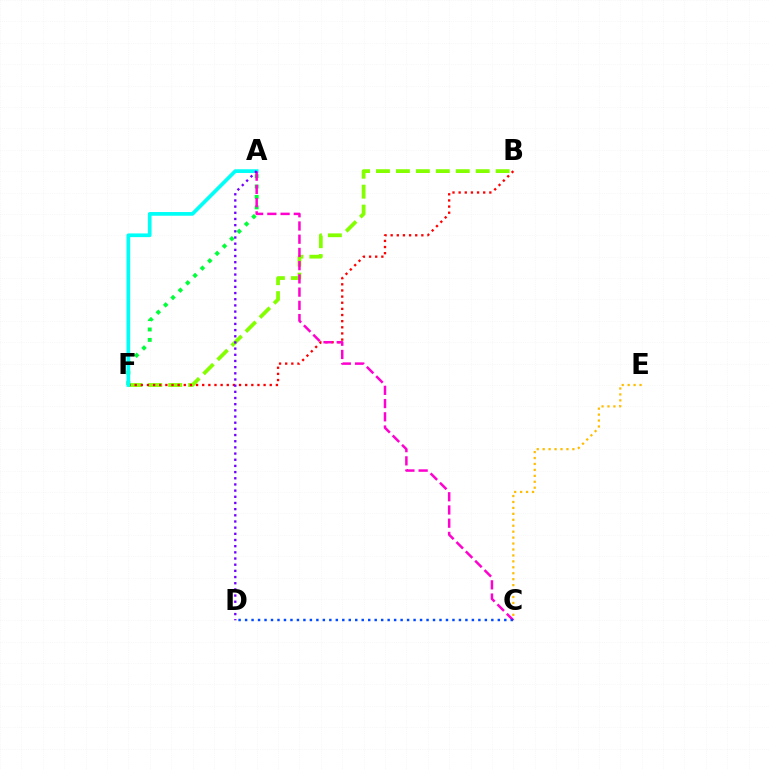{('B', 'F'): [{'color': '#84ff00', 'line_style': 'dashed', 'thickness': 2.71}, {'color': '#ff0000', 'line_style': 'dotted', 'thickness': 1.67}], ('C', 'E'): [{'color': '#ffbd00', 'line_style': 'dotted', 'thickness': 1.61}], ('A', 'F'): [{'color': '#00ff39', 'line_style': 'dotted', 'thickness': 2.83}, {'color': '#00fff6', 'line_style': 'solid', 'thickness': 2.66}], ('A', 'C'): [{'color': '#ff00cf', 'line_style': 'dashed', 'thickness': 1.8}], ('A', 'D'): [{'color': '#7200ff', 'line_style': 'dotted', 'thickness': 1.68}], ('C', 'D'): [{'color': '#004bff', 'line_style': 'dotted', 'thickness': 1.76}]}